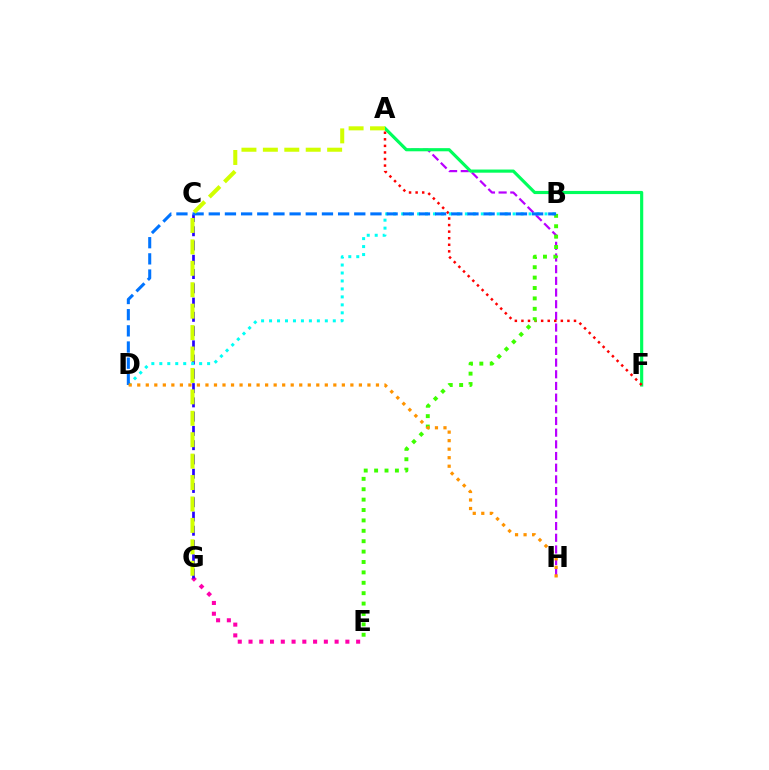{('E', 'G'): [{'color': '#ff00ac', 'line_style': 'dotted', 'thickness': 2.92}], ('C', 'G'): [{'color': '#2500ff', 'line_style': 'dashed', 'thickness': 1.94}], ('A', 'H'): [{'color': '#b900ff', 'line_style': 'dashed', 'thickness': 1.59}], ('A', 'F'): [{'color': '#00ff5c', 'line_style': 'solid', 'thickness': 2.27}, {'color': '#ff0000', 'line_style': 'dotted', 'thickness': 1.79}], ('B', 'D'): [{'color': '#00fff6', 'line_style': 'dotted', 'thickness': 2.16}, {'color': '#0074ff', 'line_style': 'dashed', 'thickness': 2.2}], ('B', 'E'): [{'color': '#3dff00', 'line_style': 'dotted', 'thickness': 2.82}], ('D', 'H'): [{'color': '#ff9400', 'line_style': 'dotted', 'thickness': 2.32}], ('A', 'G'): [{'color': '#d1ff00', 'line_style': 'dashed', 'thickness': 2.91}]}